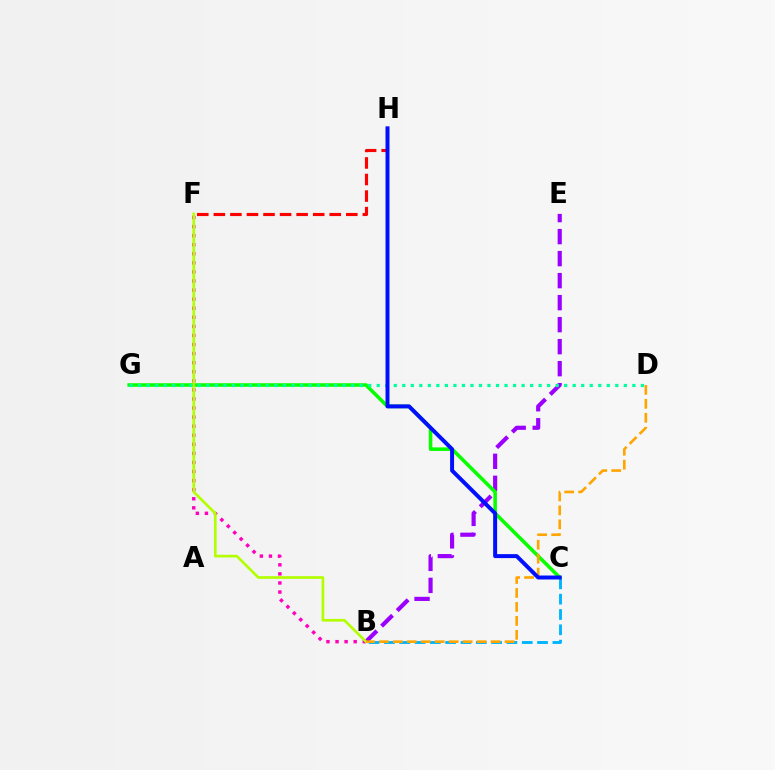{('B', 'F'): [{'color': '#ff00bd', 'line_style': 'dotted', 'thickness': 2.47}, {'color': '#b3ff00', 'line_style': 'solid', 'thickness': 1.92}], ('B', 'E'): [{'color': '#9b00ff', 'line_style': 'dashed', 'thickness': 2.99}], ('C', 'G'): [{'color': '#08ff00', 'line_style': 'solid', 'thickness': 2.56}], ('F', 'H'): [{'color': '#ff0000', 'line_style': 'dashed', 'thickness': 2.25}], ('B', 'C'): [{'color': '#00b5ff', 'line_style': 'dashed', 'thickness': 2.08}], ('B', 'D'): [{'color': '#ffa500', 'line_style': 'dashed', 'thickness': 1.9}], ('D', 'G'): [{'color': '#00ff9d', 'line_style': 'dotted', 'thickness': 2.32}], ('C', 'H'): [{'color': '#0010ff', 'line_style': 'solid', 'thickness': 2.86}]}